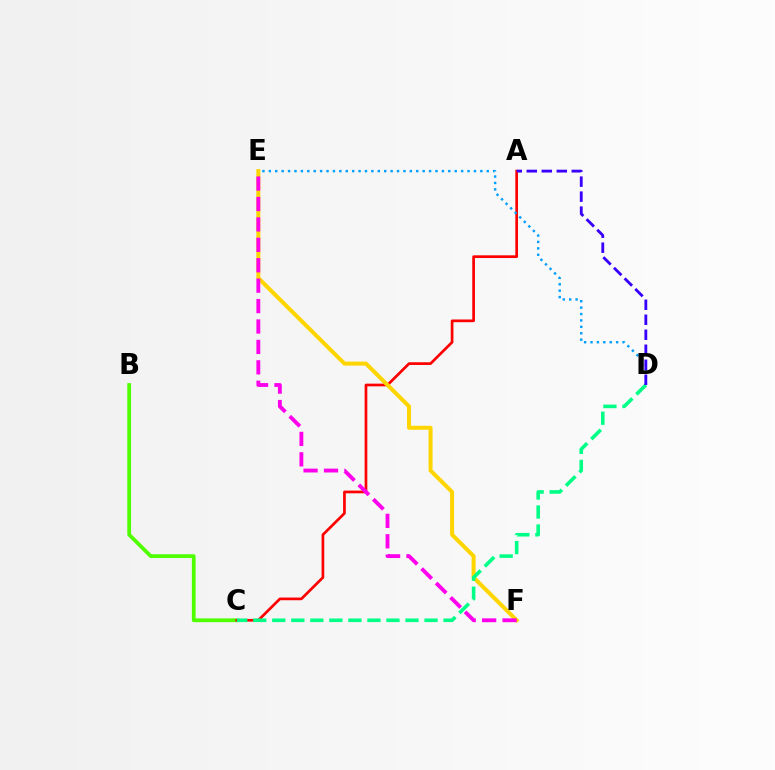{('B', 'C'): [{'color': '#4fff00', 'line_style': 'solid', 'thickness': 2.7}], ('A', 'C'): [{'color': '#ff0000', 'line_style': 'solid', 'thickness': 1.95}], ('E', 'F'): [{'color': '#ffd500', 'line_style': 'solid', 'thickness': 2.88}, {'color': '#ff00ed', 'line_style': 'dashed', 'thickness': 2.77}], ('C', 'D'): [{'color': '#00ff86', 'line_style': 'dashed', 'thickness': 2.59}], ('D', 'E'): [{'color': '#009eff', 'line_style': 'dotted', 'thickness': 1.74}], ('A', 'D'): [{'color': '#3700ff', 'line_style': 'dashed', 'thickness': 2.04}]}